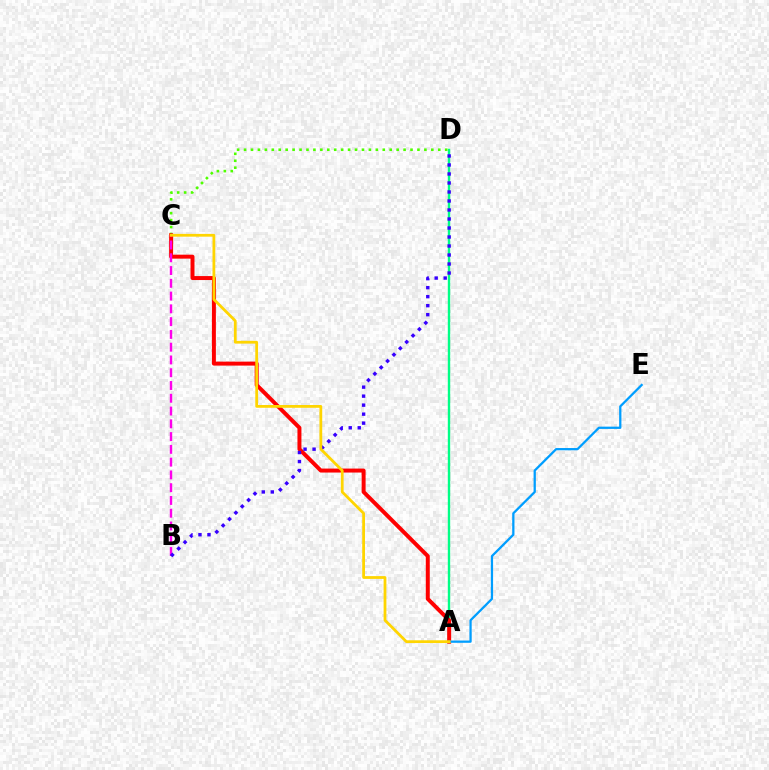{('A', 'D'): [{'color': '#00ff86', 'line_style': 'solid', 'thickness': 1.72}], ('C', 'D'): [{'color': '#4fff00', 'line_style': 'dotted', 'thickness': 1.88}], ('A', 'C'): [{'color': '#ff0000', 'line_style': 'solid', 'thickness': 2.86}, {'color': '#ffd500', 'line_style': 'solid', 'thickness': 2.0}], ('B', 'C'): [{'color': '#ff00ed', 'line_style': 'dashed', 'thickness': 1.74}], ('A', 'E'): [{'color': '#009eff', 'line_style': 'solid', 'thickness': 1.63}], ('B', 'D'): [{'color': '#3700ff', 'line_style': 'dotted', 'thickness': 2.45}]}